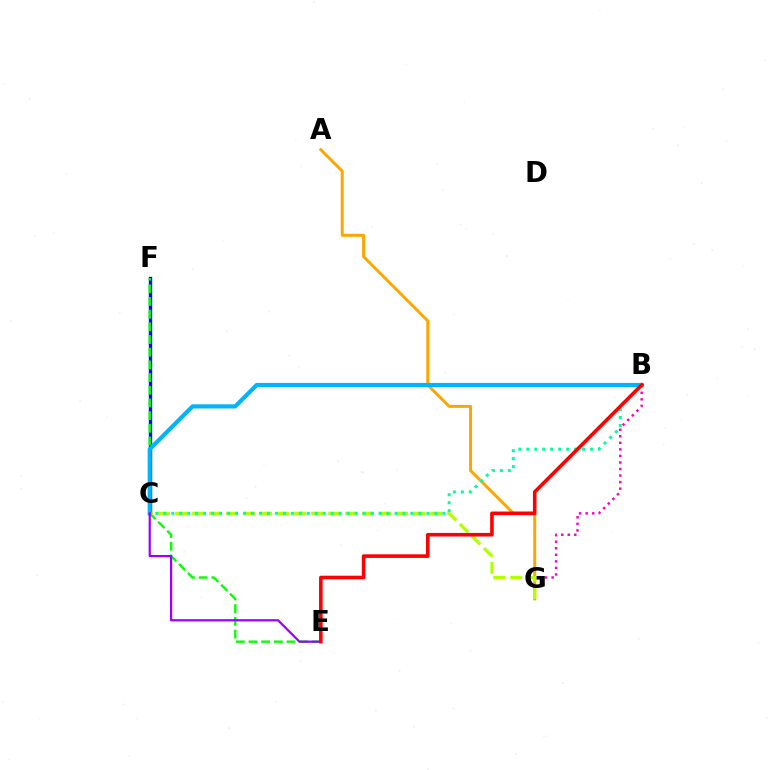{('C', 'F'): [{'color': '#0010ff', 'line_style': 'solid', 'thickness': 2.45}], ('E', 'F'): [{'color': '#08ff00', 'line_style': 'dashed', 'thickness': 1.72}], ('B', 'G'): [{'color': '#ff00bd', 'line_style': 'dotted', 'thickness': 1.78}], ('A', 'G'): [{'color': '#ffa500', 'line_style': 'solid', 'thickness': 2.13}], ('C', 'G'): [{'color': '#b3ff00', 'line_style': 'dashed', 'thickness': 2.31}], ('B', 'C'): [{'color': '#00b5ff', 'line_style': 'solid', 'thickness': 3.0}, {'color': '#00ff9d', 'line_style': 'dotted', 'thickness': 2.17}], ('C', 'E'): [{'color': '#9b00ff', 'line_style': 'solid', 'thickness': 1.59}], ('B', 'E'): [{'color': '#ff0000', 'line_style': 'solid', 'thickness': 2.59}]}